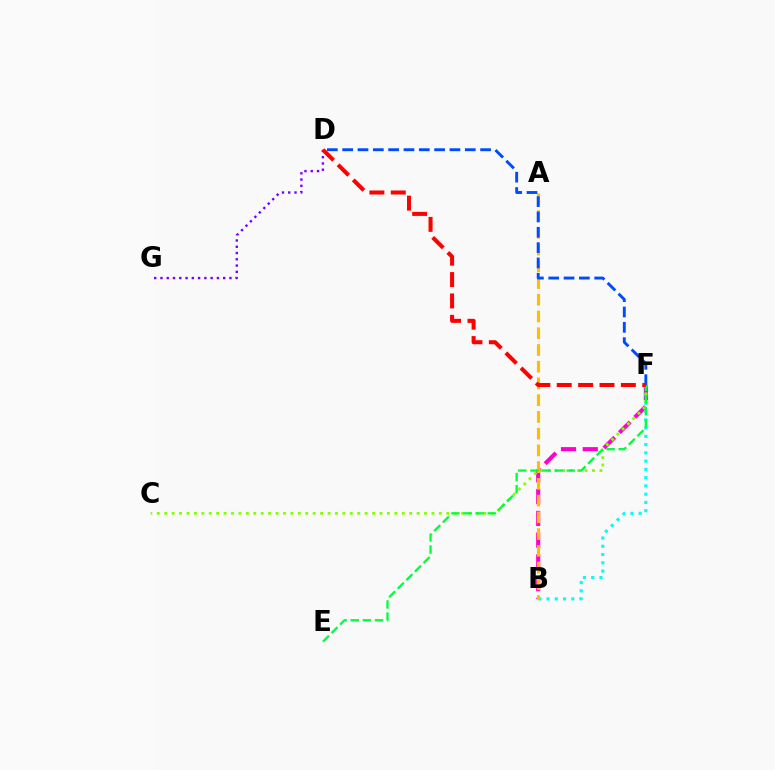{('B', 'F'): [{'color': '#ff00cf', 'line_style': 'dashed', 'thickness': 2.95}, {'color': '#00fff6', 'line_style': 'dotted', 'thickness': 2.24}], ('D', 'G'): [{'color': '#7200ff', 'line_style': 'dotted', 'thickness': 1.7}], ('A', 'B'): [{'color': '#ffbd00', 'line_style': 'dashed', 'thickness': 2.27}], ('C', 'F'): [{'color': '#84ff00', 'line_style': 'dotted', 'thickness': 2.02}], ('D', 'F'): [{'color': '#004bff', 'line_style': 'dashed', 'thickness': 2.08}, {'color': '#ff0000', 'line_style': 'dashed', 'thickness': 2.9}], ('E', 'F'): [{'color': '#00ff39', 'line_style': 'dashed', 'thickness': 1.65}]}